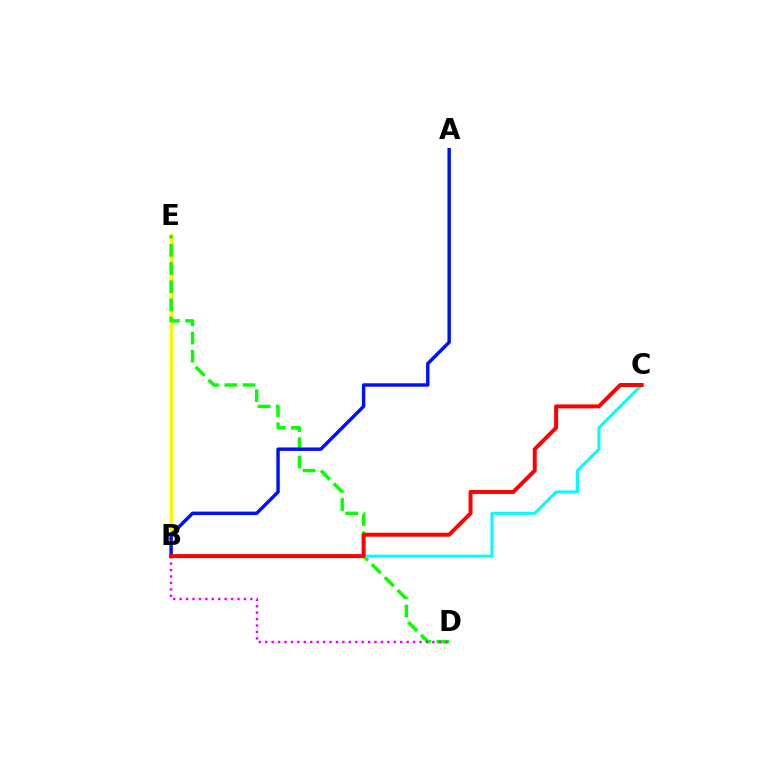{('B', 'E'): [{'color': '#fcf500', 'line_style': 'solid', 'thickness': 2.47}], ('D', 'E'): [{'color': '#08ff00', 'line_style': 'dashed', 'thickness': 2.47}], ('A', 'B'): [{'color': '#0010ff', 'line_style': 'solid', 'thickness': 2.47}], ('B', 'C'): [{'color': '#00fff6', 'line_style': 'solid', 'thickness': 2.16}, {'color': '#ff0000', 'line_style': 'solid', 'thickness': 2.85}], ('B', 'D'): [{'color': '#ee00ff', 'line_style': 'dotted', 'thickness': 1.75}]}